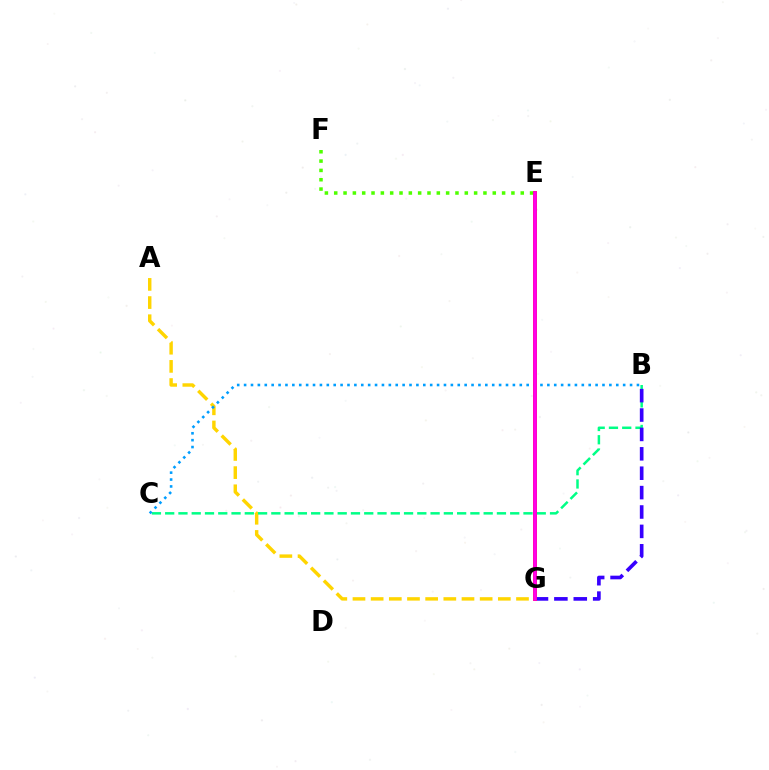{('A', 'G'): [{'color': '#ffd500', 'line_style': 'dashed', 'thickness': 2.47}], ('E', 'F'): [{'color': '#4fff00', 'line_style': 'dotted', 'thickness': 2.53}], ('B', 'C'): [{'color': '#00ff86', 'line_style': 'dashed', 'thickness': 1.8}, {'color': '#009eff', 'line_style': 'dotted', 'thickness': 1.87}], ('B', 'G'): [{'color': '#3700ff', 'line_style': 'dashed', 'thickness': 2.63}], ('E', 'G'): [{'color': '#ff0000', 'line_style': 'solid', 'thickness': 2.7}, {'color': '#ff00ed', 'line_style': 'solid', 'thickness': 2.58}]}